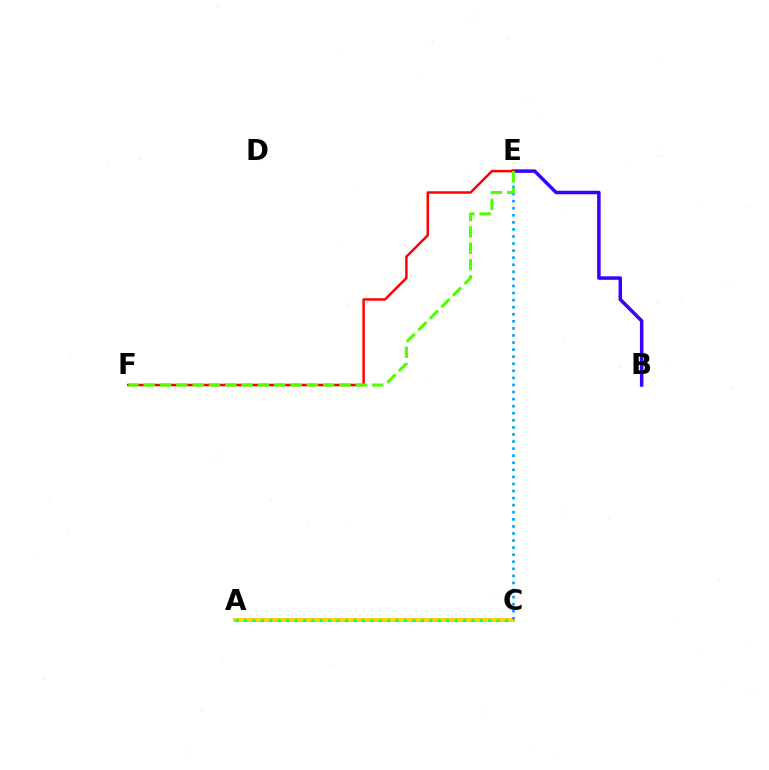{('B', 'E'): [{'color': '#3700ff', 'line_style': 'solid', 'thickness': 2.52}], ('A', 'C'): [{'color': '#ff00ed', 'line_style': 'solid', 'thickness': 2.09}, {'color': '#ffd500', 'line_style': 'solid', 'thickness': 2.83}, {'color': '#00ff86', 'line_style': 'dotted', 'thickness': 2.29}], ('E', 'F'): [{'color': '#ff0000', 'line_style': 'solid', 'thickness': 1.78}, {'color': '#4fff00', 'line_style': 'dashed', 'thickness': 2.22}], ('C', 'E'): [{'color': '#009eff', 'line_style': 'dotted', 'thickness': 1.92}]}